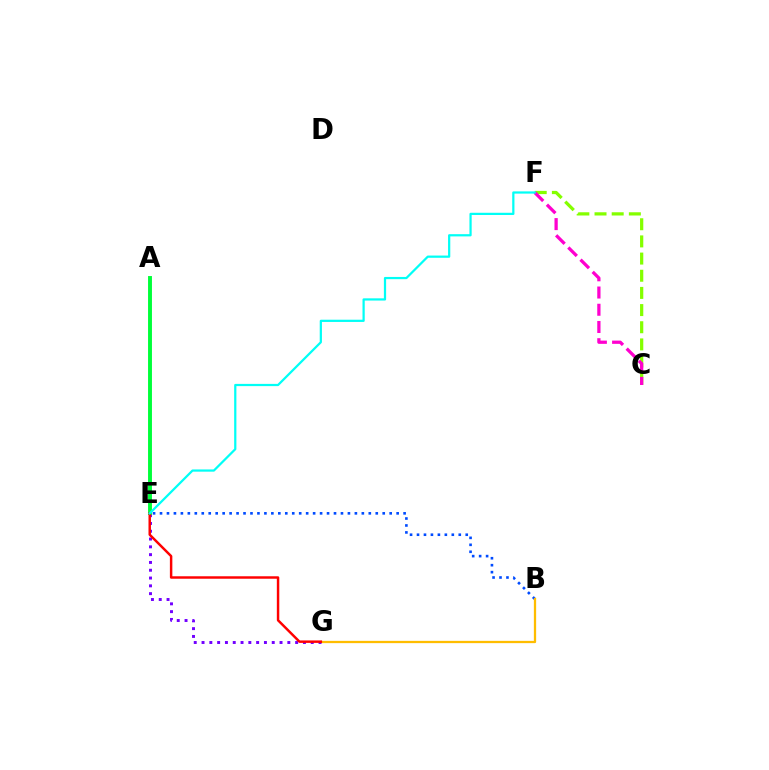{('B', 'E'): [{'color': '#004bff', 'line_style': 'dotted', 'thickness': 1.89}], ('B', 'G'): [{'color': '#ffbd00', 'line_style': 'solid', 'thickness': 1.64}], ('E', 'G'): [{'color': '#7200ff', 'line_style': 'dotted', 'thickness': 2.12}, {'color': '#ff0000', 'line_style': 'solid', 'thickness': 1.77}], ('A', 'E'): [{'color': '#00ff39', 'line_style': 'solid', 'thickness': 2.81}], ('C', 'F'): [{'color': '#84ff00', 'line_style': 'dashed', 'thickness': 2.33}, {'color': '#ff00cf', 'line_style': 'dashed', 'thickness': 2.34}], ('E', 'F'): [{'color': '#00fff6', 'line_style': 'solid', 'thickness': 1.6}]}